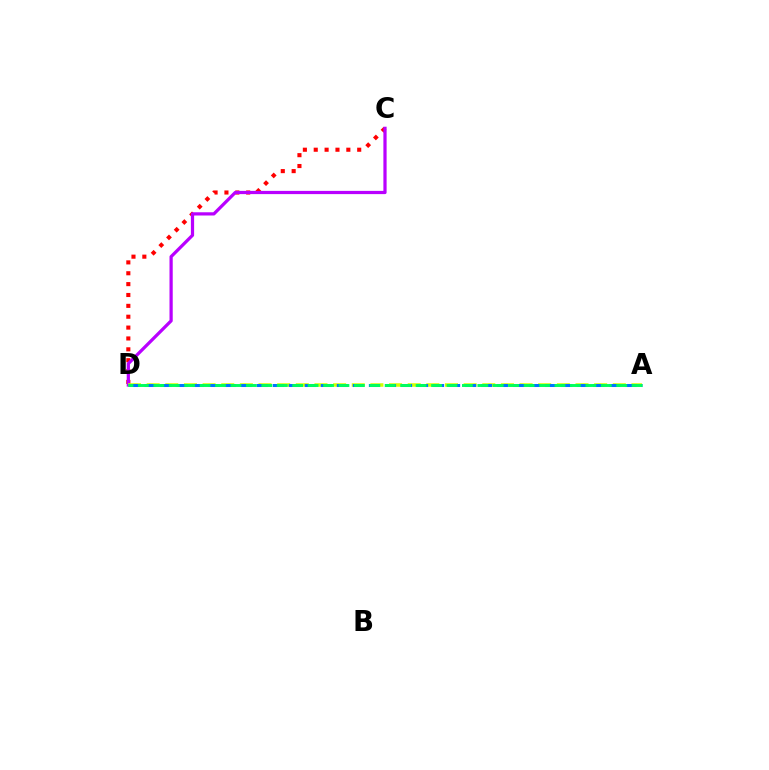{('C', 'D'): [{'color': '#ff0000', 'line_style': 'dotted', 'thickness': 2.95}, {'color': '#b900ff', 'line_style': 'solid', 'thickness': 2.33}], ('A', 'D'): [{'color': '#d1ff00', 'line_style': 'dashed', 'thickness': 2.53}, {'color': '#0074ff', 'line_style': 'dashed', 'thickness': 2.18}, {'color': '#00ff5c', 'line_style': 'dashed', 'thickness': 2.1}]}